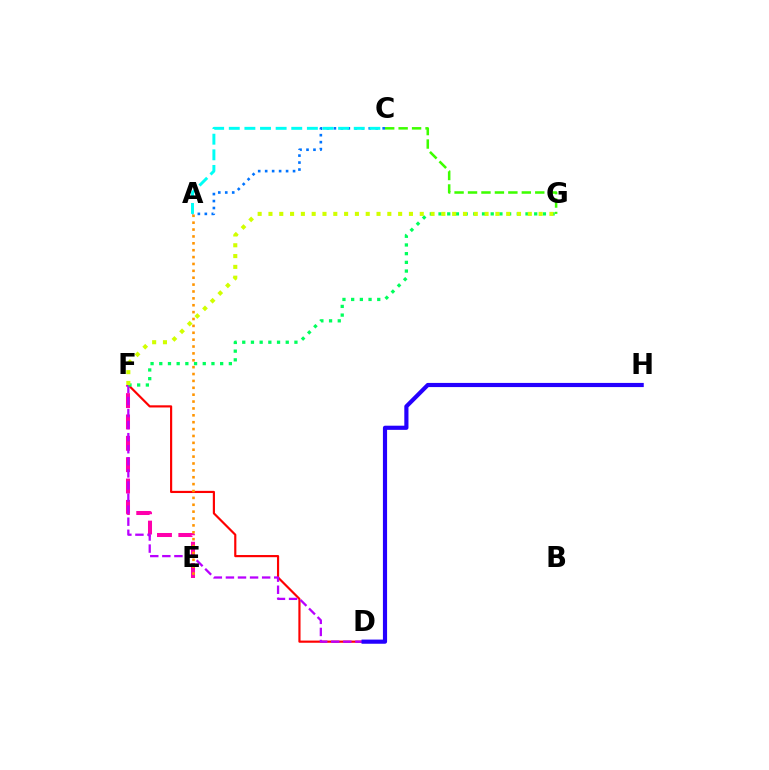{('E', 'F'): [{'color': '#ff00ac', 'line_style': 'dashed', 'thickness': 2.9}], ('A', 'C'): [{'color': '#0074ff', 'line_style': 'dotted', 'thickness': 1.89}, {'color': '#00fff6', 'line_style': 'dashed', 'thickness': 2.12}], ('D', 'F'): [{'color': '#ff0000', 'line_style': 'solid', 'thickness': 1.56}, {'color': '#b900ff', 'line_style': 'dashed', 'thickness': 1.64}], ('F', 'G'): [{'color': '#00ff5c', 'line_style': 'dotted', 'thickness': 2.36}, {'color': '#d1ff00', 'line_style': 'dotted', 'thickness': 2.94}], ('C', 'G'): [{'color': '#3dff00', 'line_style': 'dashed', 'thickness': 1.83}], ('A', 'E'): [{'color': '#ff9400', 'line_style': 'dotted', 'thickness': 1.87}], ('D', 'H'): [{'color': '#2500ff', 'line_style': 'solid', 'thickness': 2.99}]}